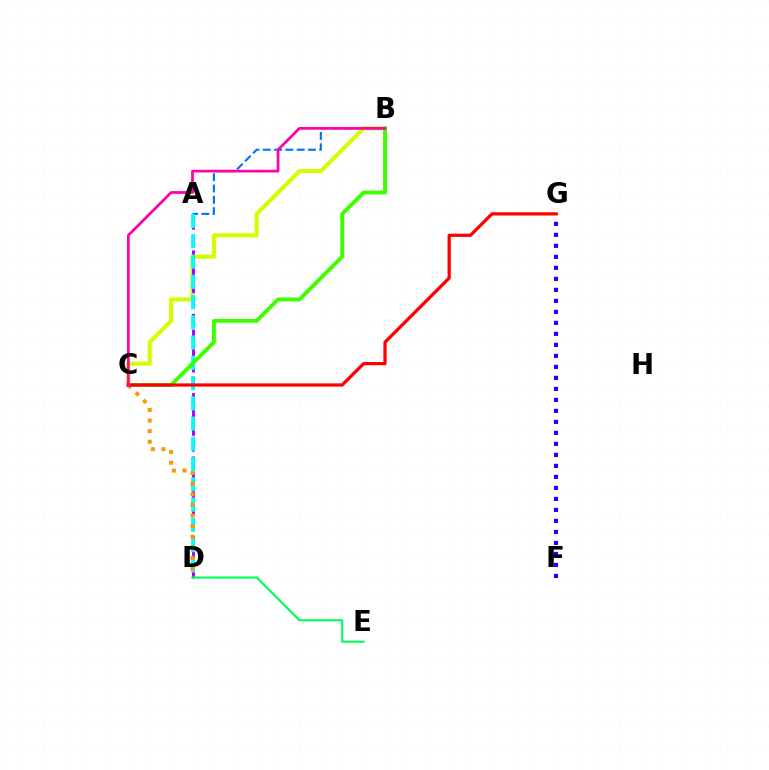{('B', 'C'): [{'color': '#d1ff00', 'line_style': 'solid', 'thickness': 2.98}, {'color': '#3dff00', 'line_style': 'solid', 'thickness': 2.81}, {'color': '#ff00ac', 'line_style': 'solid', 'thickness': 1.97}], ('A', 'D'): [{'color': '#b900ff', 'line_style': 'dashed', 'thickness': 2.15}, {'color': '#00fff6', 'line_style': 'dashed', 'thickness': 2.75}], ('A', 'B'): [{'color': '#0074ff', 'line_style': 'dashed', 'thickness': 1.54}], ('F', 'G'): [{'color': '#2500ff', 'line_style': 'dotted', 'thickness': 2.99}], ('C', 'D'): [{'color': '#ff9400', 'line_style': 'dotted', 'thickness': 2.88}], ('D', 'E'): [{'color': '#00ff5c', 'line_style': 'solid', 'thickness': 1.54}], ('C', 'G'): [{'color': '#ff0000', 'line_style': 'solid', 'thickness': 2.33}]}